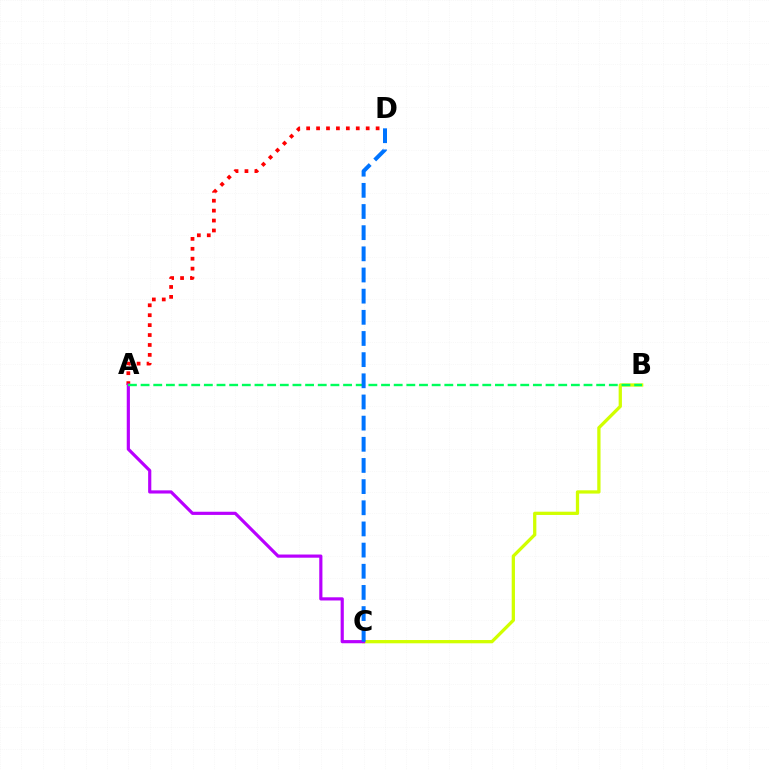{('A', 'D'): [{'color': '#ff0000', 'line_style': 'dotted', 'thickness': 2.7}], ('B', 'C'): [{'color': '#d1ff00', 'line_style': 'solid', 'thickness': 2.36}], ('A', 'C'): [{'color': '#b900ff', 'line_style': 'solid', 'thickness': 2.28}], ('A', 'B'): [{'color': '#00ff5c', 'line_style': 'dashed', 'thickness': 1.72}], ('C', 'D'): [{'color': '#0074ff', 'line_style': 'dashed', 'thickness': 2.87}]}